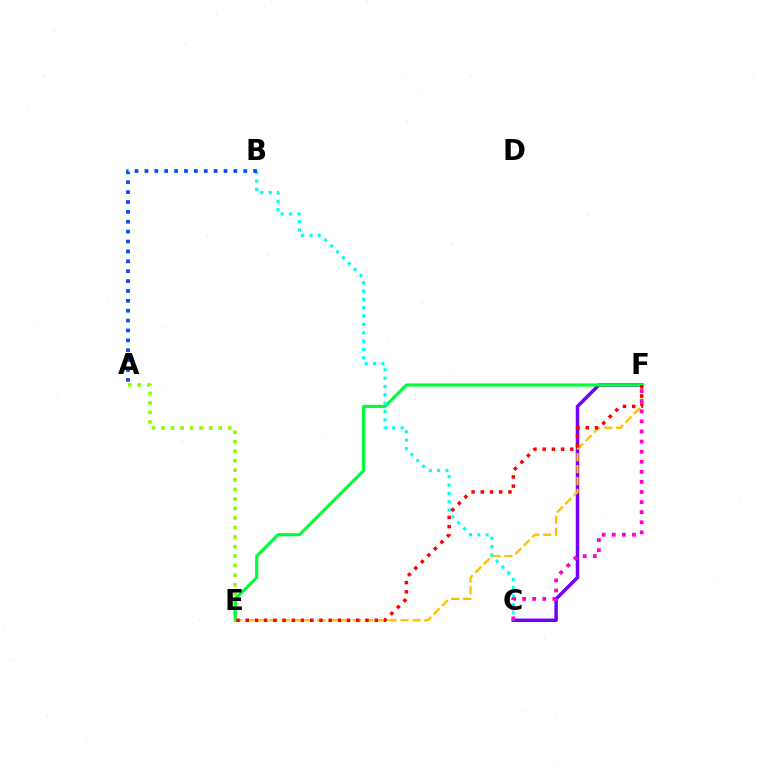{('C', 'F'): [{'color': '#7200ff', 'line_style': 'solid', 'thickness': 2.51}, {'color': '#ff00cf', 'line_style': 'dotted', 'thickness': 2.74}], ('A', 'E'): [{'color': '#84ff00', 'line_style': 'dotted', 'thickness': 2.59}], ('E', 'F'): [{'color': '#00ff39', 'line_style': 'solid', 'thickness': 2.26}, {'color': '#ffbd00', 'line_style': 'dashed', 'thickness': 1.62}, {'color': '#ff0000', 'line_style': 'dotted', 'thickness': 2.5}], ('B', 'C'): [{'color': '#00fff6', 'line_style': 'dotted', 'thickness': 2.27}], ('A', 'B'): [{'color': '#004bff', 'line_style': 'dotted', 'thickness': 2.69}]}